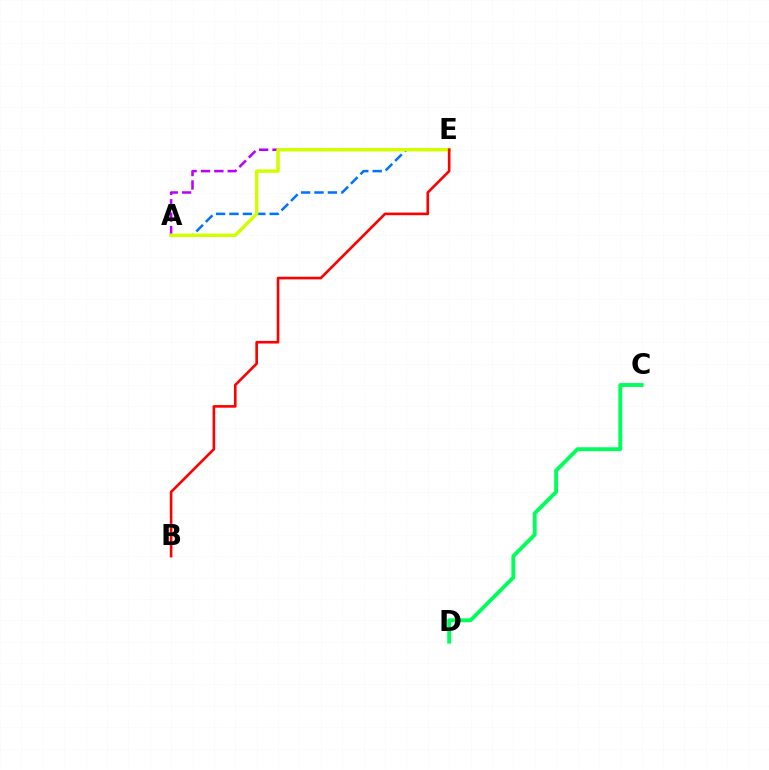{('A', 'E'): [{'color': '#0074ff', 'line_style': 'dashed', 'thickness': 1.82}, {'color': '#b900ff', 'line_style': 'dashed', 'thickness': 1.82}, {'color': '#d1ff00', 'line_style': 'solid', 'thickness': 2.49}], ('C', 'D'): [{'color': '#00ff5c', 'line_style': 'solid', 'thickness': 2.79}], ('B', 'E'): [{'color': '#ff0000', 'line_style': 'solid', 'thickness': 1.89}]}